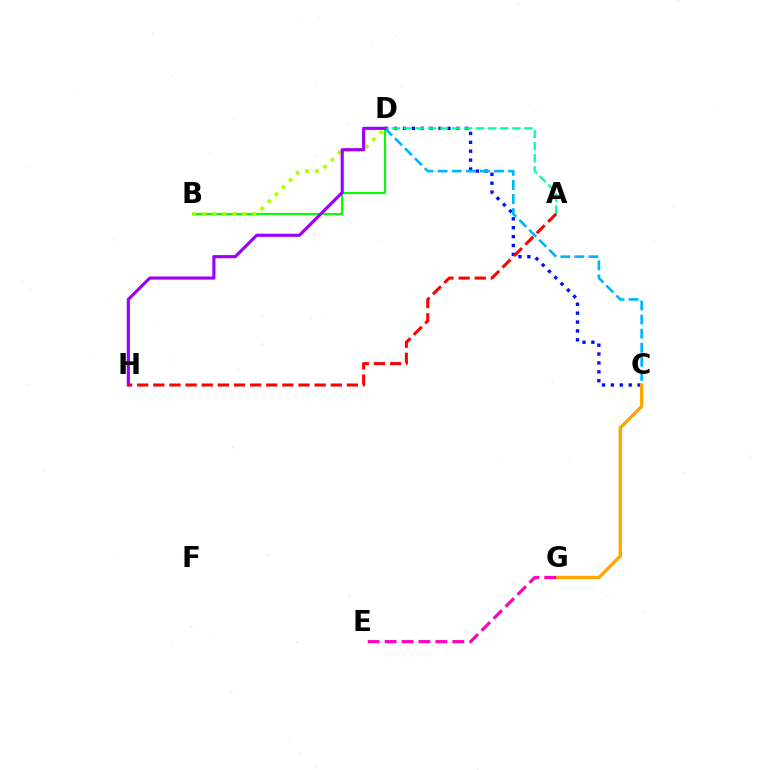{('C', 'D'): [{'color': '#0010ff', 'line_style': 'dotted', 'thickness': 2.42}, {'color': '#00b5ff', 'line_style': 'dashed', 'thickness': 1.91}], ('A', 'D'): [{'color': '#00ff9d', 'line_style': 'dashed', 'thickness': 1.64}], ('B', 'D'): [{'color': '#08ff00', 'line_style': 'solid', 'thickness': 1.51}, {'color': '#b3ff00', 'line_style': 'dotted', 'thickness': 2.72}], ('C', 'G'): [{'color': '#ffa500', 'line_style': 'solid', 'thickness': 2.41}], ('D', 'H'): [{'color': '#9b00ff', 'line_style': 'solid', 'thickness': 2.25}], ('A', 'H'): [{'color': '#ff0000', 'line_style': 'dashed', 'thickness': 2.19}], ('E', 'G'): [{'color': '#ff00bd', 'line_style': 'dashed', 'thickness': 2.3}]}